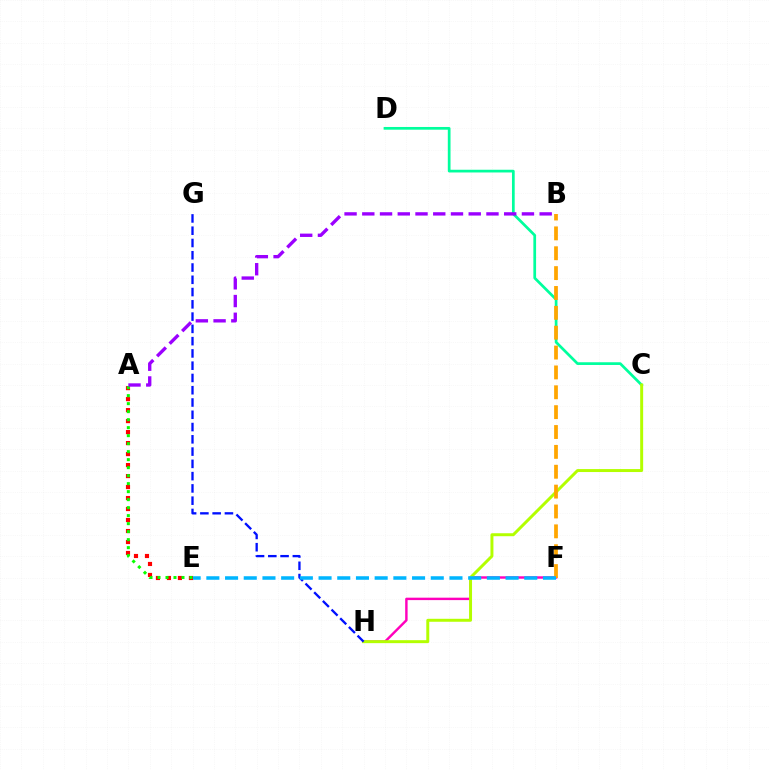{('F', 'H'): [{'color': '#ff00bd', 'line_style': 'solid', 'thickness': 1.75}], ('C', 'D'): [{'color': '#00ff9d', 'line_style': 'solid', 'thickness': 1.96}], ('C', 'H'): [{'color': '#b3ff00', 'line_style': 'solid', 'thickness': 2.14}], ('A', 'E'): [{'color': '#ff0000', 'line_style': 'dotted', 'thickness': 2.99}, {'color': '#08ff00', 'line_style': 'dotted', 'thickness': 2.17}], ('B', 'F'): [{'color': '#ffa500', 'line_style': 'dashed', 'thickness': 2.7}], ('G', 'H'): [{'color': '#0010ff', 'line_style': 'dashed', 'thickness': 1.67}], ('E', 'F'): [{'color': '#00b5ff', 'line_style': 'dashed', 'thickness': 2.54}], ('A', 'B'): [{'color': '#9b00ff', 'line_style': 'dashed', 'thickness': 2.41}]}